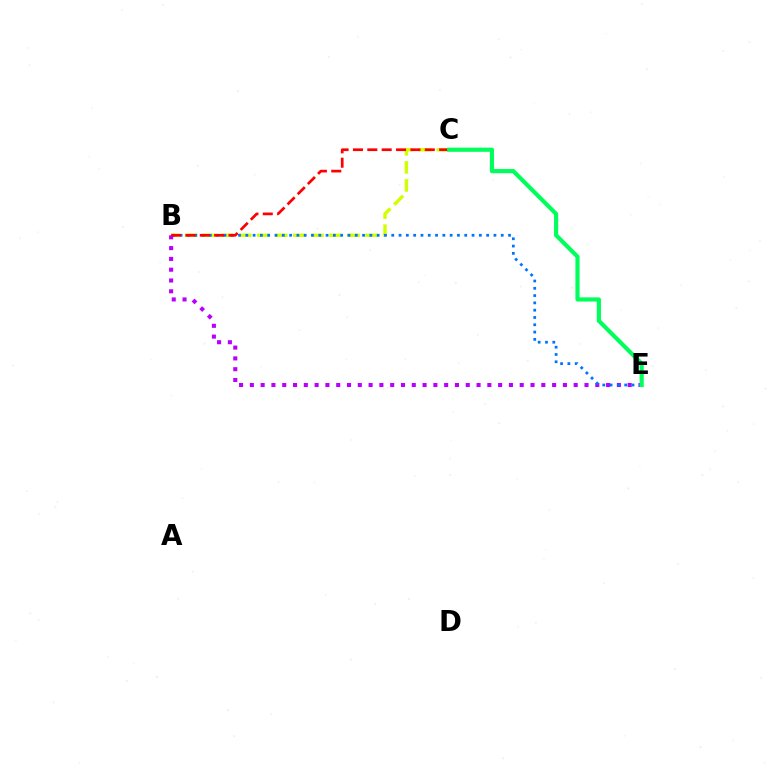{('B', 'C'): [{'color': '#d1ff00', 'line_style': 'dashed', 'thickness': 2.45}, {'color': '#ff0000', 'line_style': 'dashed', 'thickness': 1.95}], ('B', 'E'): [{'color': '#b900ff', 'line_style': 'dotted', 'thickness': 2.93}, {'color': '#0074ff', 'line_style': 'dotted', 'thickness': 1.98}], ('C', 'E'): [{'color': '#00ff5c', 'line_style': 'solid', 'thickness': 2.99}]}